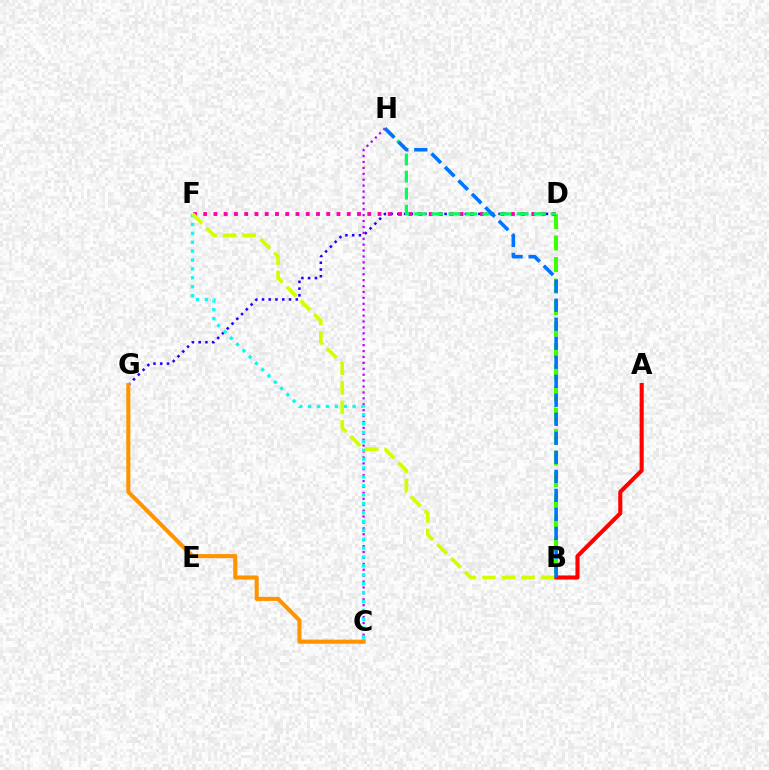{('B', 'D'): [{'color': '#3dff00', 'line_style': 'dashed', 'thickness': 2.92}], ('D', 'G'): [{'color': '#2500ff', 'line_style': 'dotted', 'thickness': 1.83}], ('C', 'H'): [{'color': '#b900ff', 'line_style': 'dotted', 'thickness': 1.61}], ('D', 'F'): [{'color': '#ff00ac', 'line_style': 'dotted', 'thickness': 2.79}], ('A', 'B'): [{'color': '#ff0000', 'line_style': 'solid', 'thickness': 2.94}], ('C', 'F'): [{'color': '#00fff6', 'line_style': 'dotted', 'thickness': 2.42}], ('D', 'H'): [{'color': '#00ff5c', 'line_style': 'dashed', 'thickness': 2.32}], ('C', 'G'): [{'color': '#ff9400', 'line_style': 'solid', 'thickness': 2.93}], ('B', 'F'): [{'color': '#d1ff00', 'line_style': 'dashed', 'thickness': 2.66}], ('B', 'H'): [{'color': '#0074ff', 'line_style': 'dashed', 'thickness': 2.58}]}